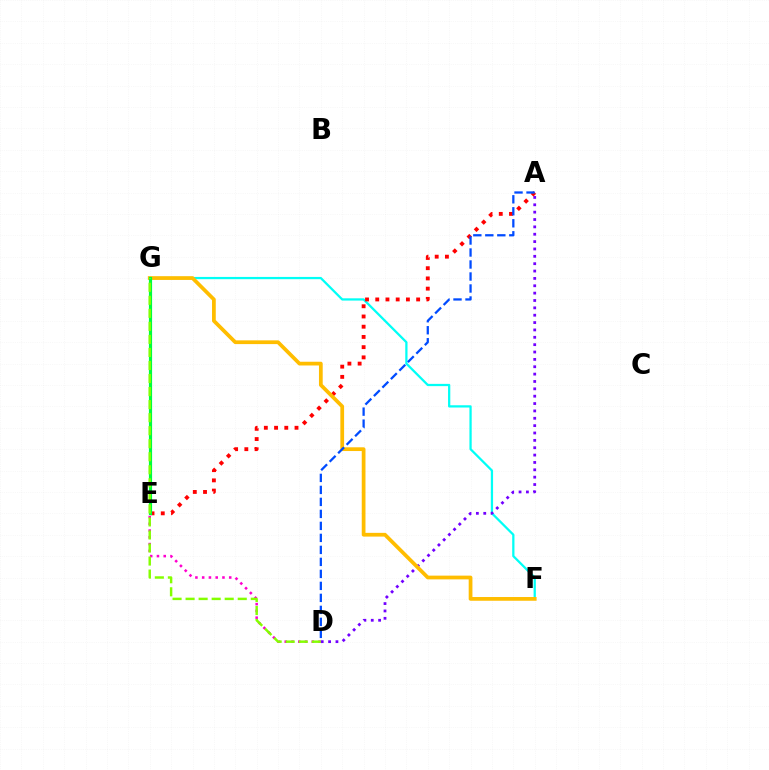{('F', 'G'): [{'color': '#00fff6', 'line_style': 'solid', 'thickness': 1.63}, {'color': '#ffbd00', 'line_style': 'solid', 'thickness': 2.69}], ('A', 'D'): [{'color': '#7200ff', 'line_style': 'dotted', 'thickness': 2.0}, {'color': '#004bff', 'line_style': 'dashed', 'thickness': 1.63}], ('A', 'E'): [{'color': '#ff0000', 'line_style': 'dotted', 'thickness': 2.78}], ('D', 'E'): [{'color': '#ff00cf', 'line_style': 'dotted', 'thickness': 1.84}], ('E', 'G'): [{'color': '#00ff39', 'line_style': 'solid', 'thickness': 2.29}], ('D', 'G'): [{'color': '#84ff00', 'line_style': 'dashed', 'thickness': 1.77}]}